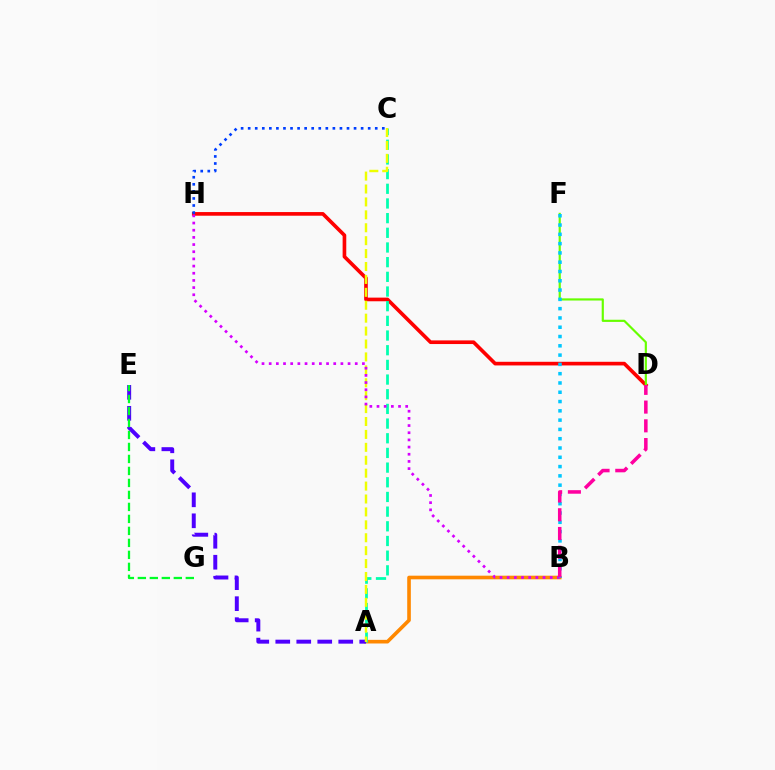{('D', 'H'): [{'color': '#ff0000', 'line_style': 'solid', 'thickness': 2.63}], ('A', 'B'): [{'color': '#ff8800', 'line_style': 'solid', 'thickness': 2.61}], ('A', 'C'): [{'color': '#00ffaf', 'line_style': 'dashed', 'thickness': 1.99}, {'color': '#eeff00', 'line_style': 'dashed', 'thickness': 1.75}], ('A', 'E'): [{'color': '#4f00ff', 'line_style': 'dashed', 'thickness': 2.85}], ('B', 'H'): [{'color': '#d600ff', 'line_style': 'dotted', 'thickness': 1.95}], ('D', 'F'): [{'color': '#66ff00', 'line_style': 'solid', 'thickness': 1.56}], ('B', 'F'): [{'color': '#00c7ff', 'line_style': 'dotted', 'thickness': 2.52}], ('E', 'G'): [{'color': '#00ff27', 'line_style': 'dashed', 'thickness': 1.63}], ('B', 'D'): [{'color': '#ff00a0', 'line_style': 'dashed', 'thickness': 2.55}], ('C', 'H'): [{'color': '#003fff', 'line_style': 'dotted', 'thickness': 1.92}]}